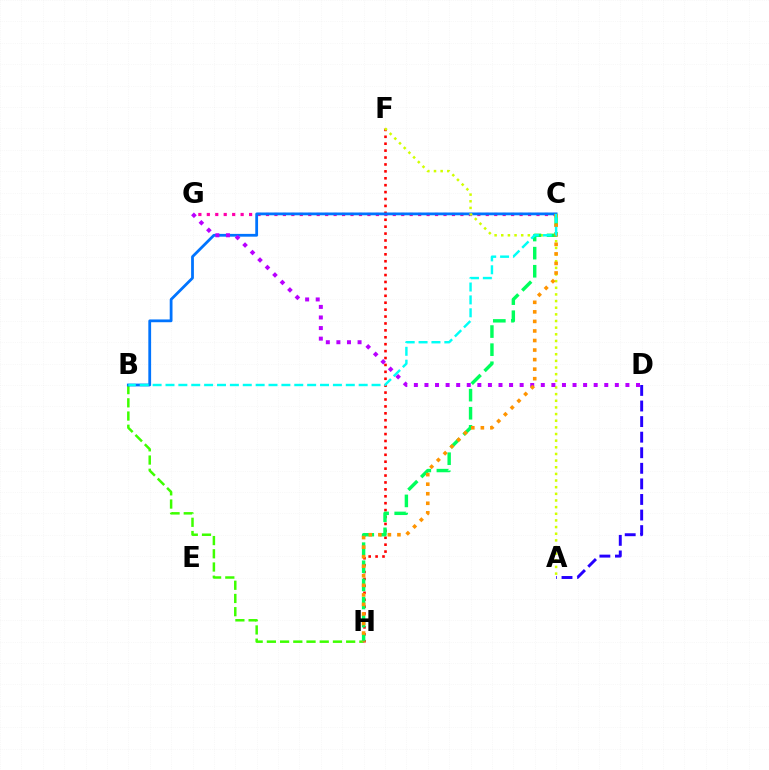{('B', 'H'): [{'color': '#3dff00', 'line_style': 'dashed', 'thickness': 1.8}], ('C', 'G'): [{'color': '#ff00ac', 'line_style': 'dotted', 'thickness': 2.3}], ('F', 'H'): [{'color': '#ff0000', 'line_style': 'dotted', 'thickness': 1.88}], ('B', 'C'): [{'color': '#0074ff', 'line_style': 'solid', 'thickness': 2.01}, {'color': '#00fff6', 'line_style': 'dashed', 'thickness': 1.75}], ('A', 'F'): [{'color': '#d1ff00', 'line_style': 'dotted', 'thickness': 1.81}], ('D', 'G'): [{'color': '#b900ff', 'line_style': 'dotted', 'thickness': 2.87}], ('C', 'H'): [{'color': '#00ff5c', 'line_style': 'dashed', 'thickness': 2.46}, {'color': '#ff9400', 'line_style': 'dotted', 'thickness': 2.59}], ('A', 'D'): [{'color': '#2500ff', 'line_style': 'dashed', 'thickness': 2.12}]}